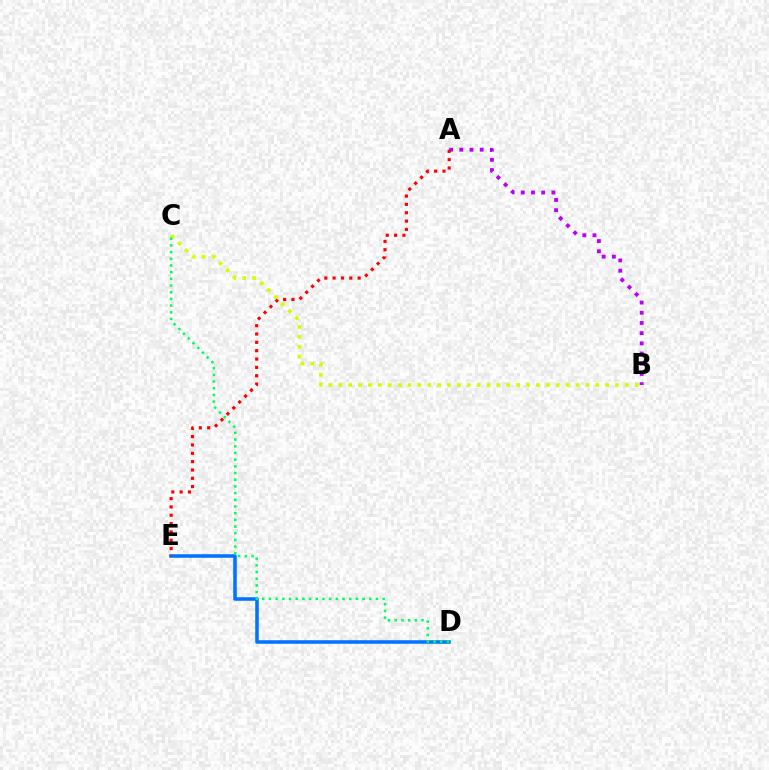{('B', 'C'): [{'color': '#d1ff00', 'line_style': 'dotted', 'thickness': 2.69}], ('D', 'E'): [{'color': '#0074ff', 'line_style': 'solid', 'thickness': 2.56}], ('A', 'B'): [{'color': '#b900ff', 'line_style': 'dotted', 'thickness': 2.77}], ('A', 'E'): [{'color': '#ff0000', 'line_style': 'dotted', 'thickness': 2.26}], ('C', 'D'): [{'color': '#00ff5c', 'line_style': 'dotted', 'thickness': 1.82}]}